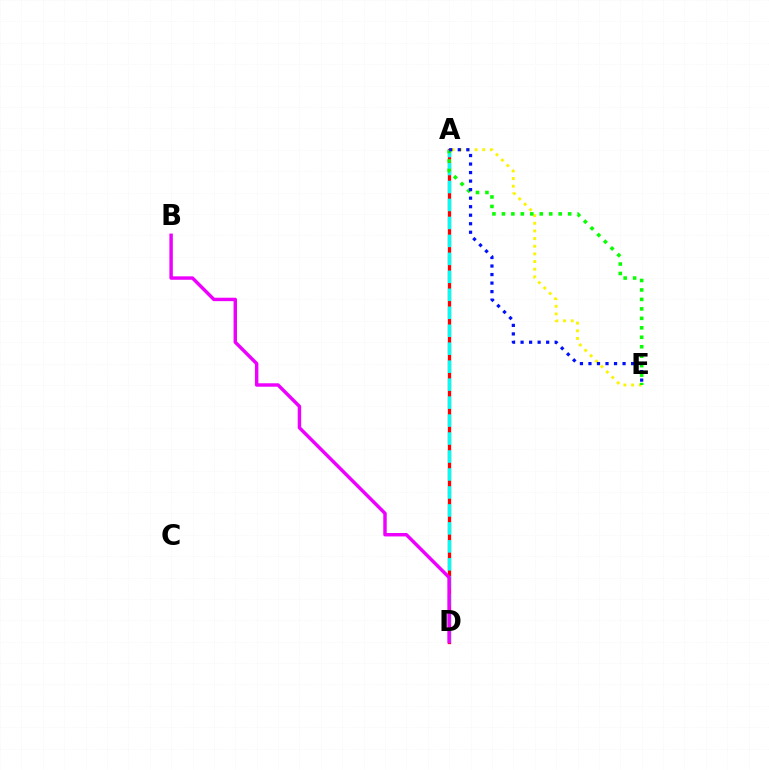{('A', 'D'): [{'color': '#ff0000', 'line_style': 'solid', 'thickness': 2.36}, {'color': '#00fff6', 'line_style': 'dashed', 'thickness': 2.44}], ('A', 'E'): [{'color': '#fcf500', 'line_style': 'dotted', 'thickness': 2.08}, {'color': '#08ff00', 'line_style': 'dotted', 'thickness': 2.57}, {'color': '#0010ff', 'line_style': 'dotted', 'thickness': 2.32}], ('B', 'D'): [{'color': '#ee00ff', 'line_style': 'solid', 'thickness': 2.47}]}